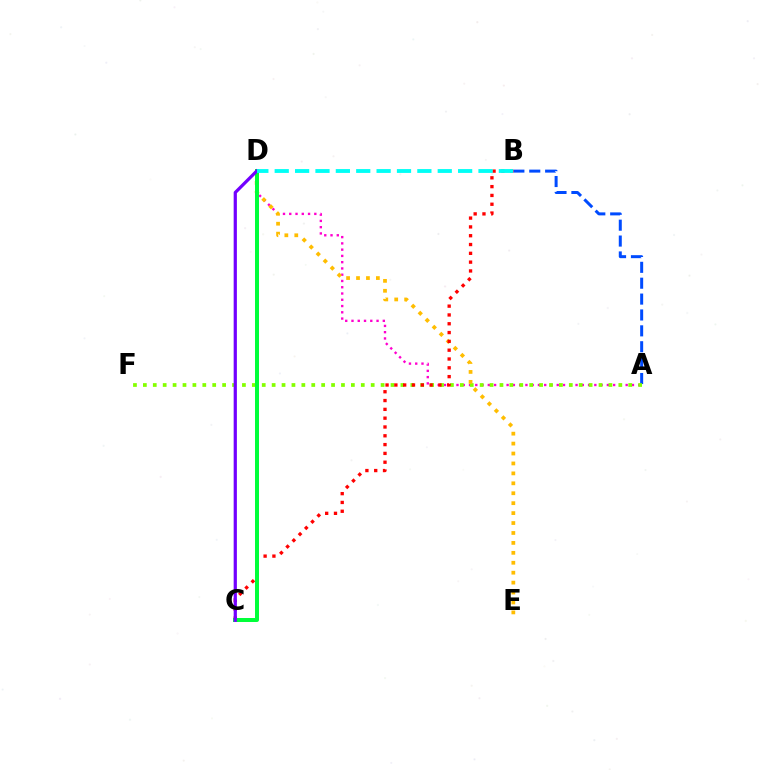{('A', 'B'): [{'color': '#004bff', 'line_style': 'dashed', 'thickness': 2.16}], ('A', 'D'): [{'color': '#ff00cf', 'line_style': 'dotted', 'thickness': 1.7}], ('A', 'F'): [{'color': '#84ff00', 'line_style': 'dotted', 'thickness': 2.69}], ('D', 'E'): [{'color': '#ffbd00', 'line_style': 'dotted', 'thickness': 2.7}], ('B', 'C'): [{'color': '#ff0000', 'line_style': 'dotted', 'thickness': 2.39}], ('C', 'D'): [{'color': '#00ff39', 'line_style': 'solid', 'thickness': 2.87}, {'color': '#7200ff', 'line_style': 'solid', 'thickness': 2.32}], ('B', 'D'): [{'color': '#00fff6', 'line_style': 'dashed', 'thickness': 2.77}]}